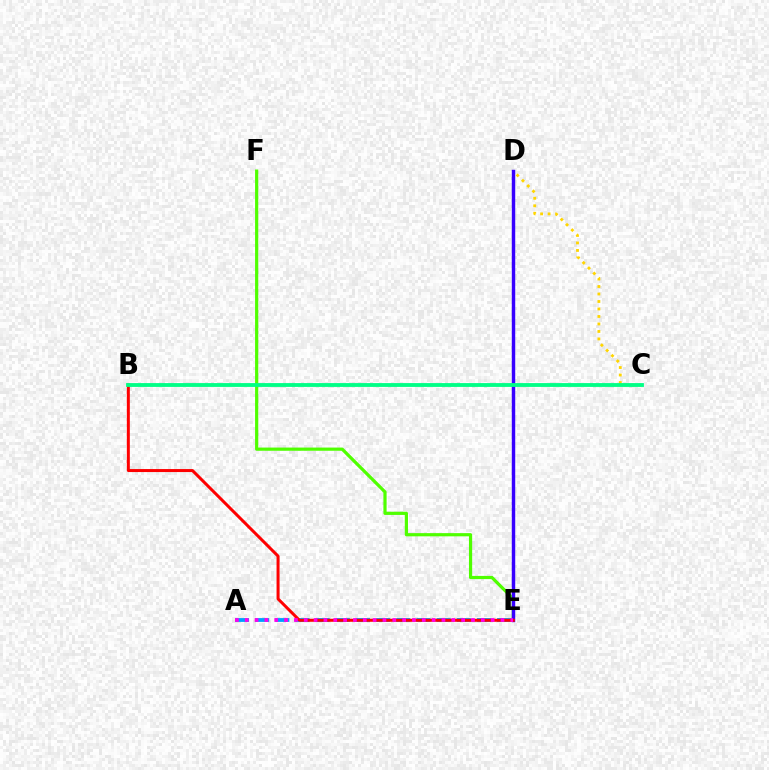{('A', 'E'): [{'color': '#009eff', 'line_style': 'dashed', 'thickness': 2.74}, {'color': '#ff00ed', 'line_style': 'dotted', 'thickness': 2.67}], ('E', 'F'): [{'color': '#4fff00', 'line_style': 'solid', 'thickness': 2.3}], ('D', 'E'): [{'color': '#3700ff', 'line_style': 'solid', 'thickness': 2.48}], ('C', 'D'): [{'color': '#ffd500', 'line_style': 'dotted', 'thickness': 2.03}], ('B', 'E'): [{'color': '#ff0000', 'line_style': 'solid', 'thickness': 2.16}], ('B', 'C'): [{'color': '#00ff86', 'line_style': 'solid', 'thickness': 2.76}]}